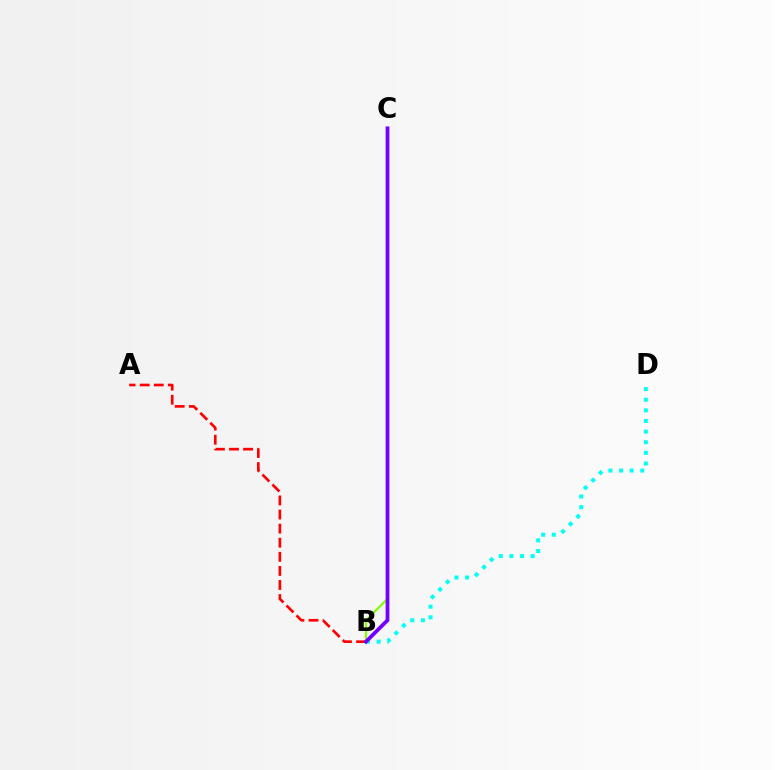{('B', 'D'): [{'color': '#00fff6', 'line_style': 'dotted', 'thickness': 2.89}], ('B', 'C'): [{'color': '#84ff00', 'line_style': 'solid', 'thickness': 1.61}, {'color': '#7200ff', 'line_style': 'solid', 'thickness': 2.71}], ('A', 'B'): [{'color': '#ff0000', 'line_style': 'dashed', 'thickness': 1.91}]}